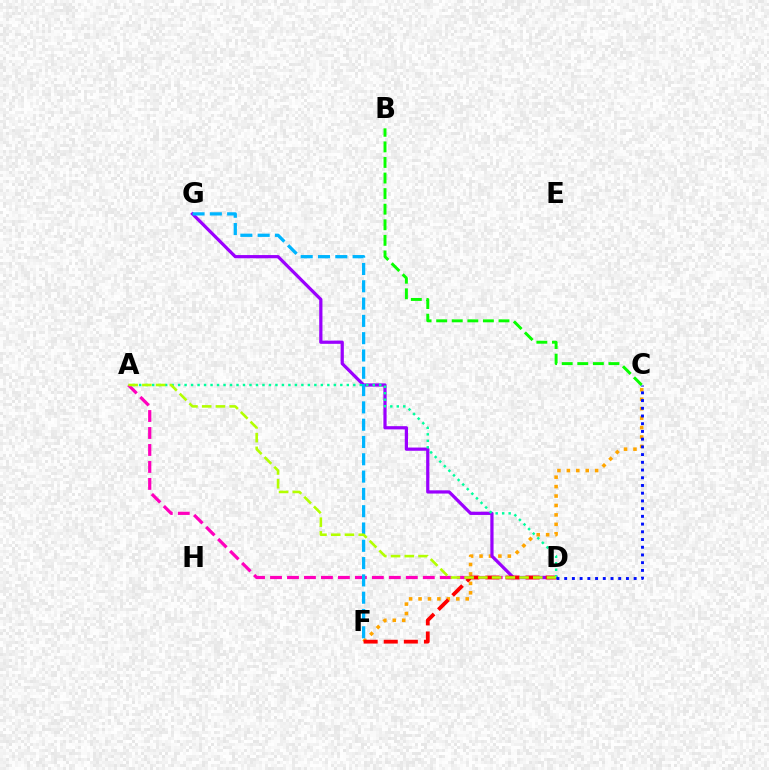{('C', 'F'): [{'color': '#ffa500', 'line_style': 'dotted', 'thickness': 2.56}], ('A', 'D'): [{'color': '#ff00bd', 'line_style': 'dashed', 'thickness': 2.31}, {'color': '#00ff9d', 'line_style': 'dotted', 'thickness': 1.76}, {'color': '#b3ff00', 'line_style': 'dashed', 'thickness': 1.87}], ('D', 'G'): [{'color': '#9b00ff', 'line_style': 'solid', 'thickness': 2.32}], ('D', 'F'): [{'color': '#ff0000', 'line_style': 'dashed', 'thickness': 2.73}], ('C', 'D'): [{'color': '#0010ff', 'line_style': 'dotted', 'thickness': 2.1}], ('F', 'G'): [{'color': '#00b5ff', 'line_style': 'dashed', 'thickness': 2.35}], ('B', 'C'): [{'color': '#08ff00', 'line_style': 'dashed', 'thickness': 2.12}]}